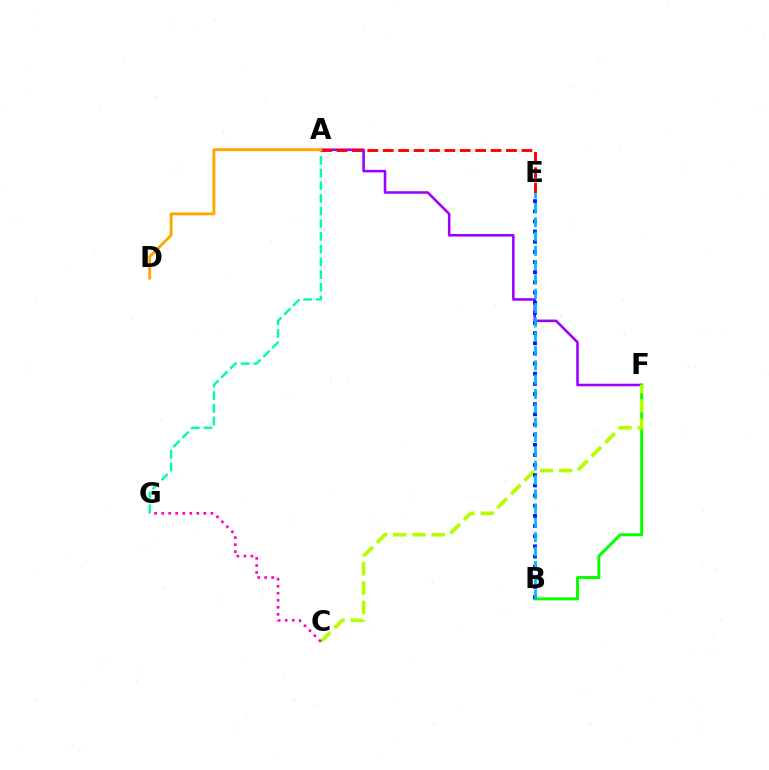{('A', 'G'): [{'color': '#00ff9d', 'line_style': 'dashed', 'thickness': 1.72}], ('A', 'F'): [{'color': '#9b00ff', 'line_style': 'solid', 'thickness': 1.84}], ('B', 'F'): [{'color': '#08ff00', 'line_style': 'solid', 'thickness': 2.14}], ('C', 'F'): [{'color': '#b3ff00', 'line_style': 'dashed', 'thickness': 2.62}], ('A', 'E'): [{'color': '#ff0000', 'line_style': 'dashed', 'thickness': 2.09}], ('B', 'E'): [{'color': '#0010ff', 'line_style': 'dotted', 'thickness': 2.76}, {'color': '#00b5ff', 'line_style': 'dashed', 'thickness': 1.95}], ('A', 'D'): [{'color': '#ffa500', 'line_style': 'solid', 'thickness': 2.06}], ('C', 'G'): [{'color': '#ff00bd', 'line_style': 'dotted', 'thickness': 1.91}]}